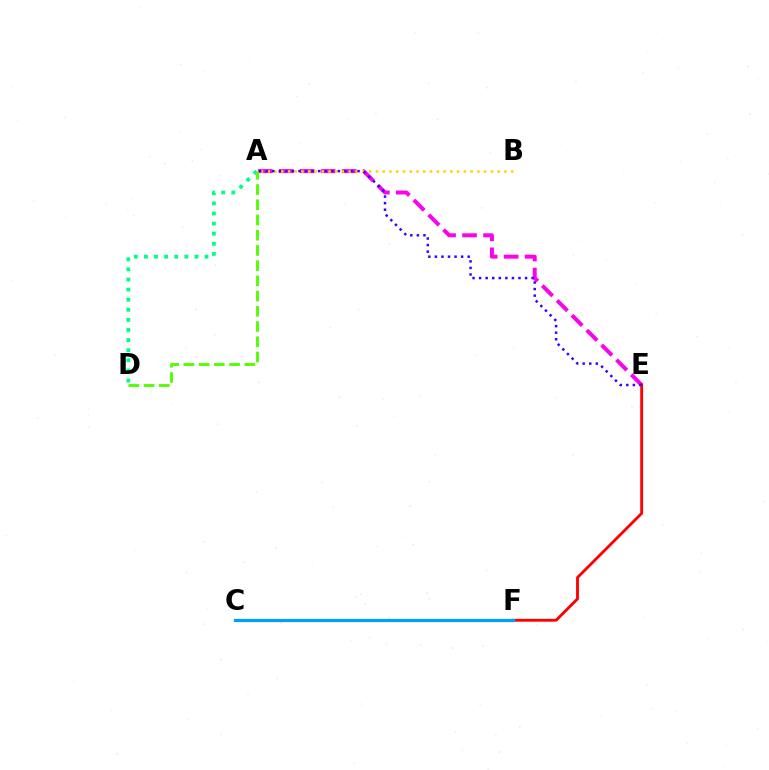{('A', 'E'): [{'color': '#ff00ed', 'line_style': 'dashed', 'thickness': 2.85}, {'color': '#3700ff', 'line_style': 'dotted', 'thickness': 1.78}], ('E', 'F'): [{'color': '#ff0000', 'line_style': 'solid', 'thickness': 2.05}], ('A', 'B'): [{'color': '#ffd500', 'line_style': 'dotted', 'thickness': 1.84}], ('C', 'F'): [{'color': '#009eff', 'line_style': 'solid', 'thickness': 2.32}], ('A', 'D'): [{'color': '#00ff86', 'line_style': 'dotted', 'thickness': 2.75}, {'color': '#4fff00', 'line_style': 'dashed', 'thickness': 2.07}]}